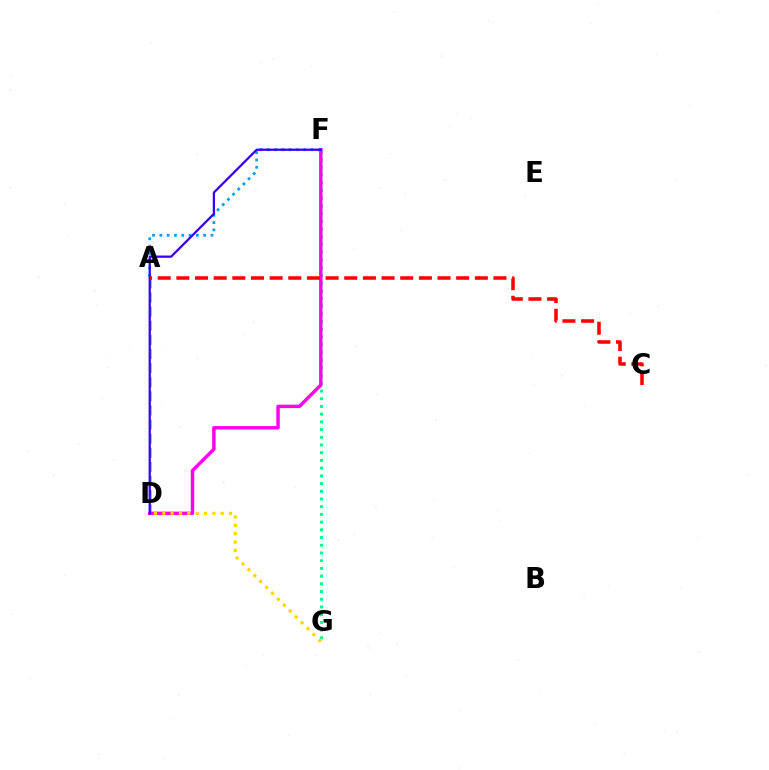{('F', 'G'): [{'color': '#00ff86', 'line_style': 'dotted', 'thickness': 2.1}], ('A', 'D'): [{'color': '#4fff00', 'line_style': 'dashed', 'thickness': 1.92}], ('D', 'F'): [{'color': '#ff00ed', 'line_style': 'solid', 'thickness': 2.47}, {'color': '#3700ff', 'line_style': 'solid', 'thickness': 1.64}], ('D', 'G'): [{'color': '#ffd500', 'line_style': 'dotted', 'thickness': 2.27}], ('A', 'F'): [{'color': '#009eff', 'line_style': 'dotted', 'thickness': 1.98}], ('A', 'C'): [{'color': '#ff0000', 'line_style': 'dashed', 'thickness': 2.53}]}